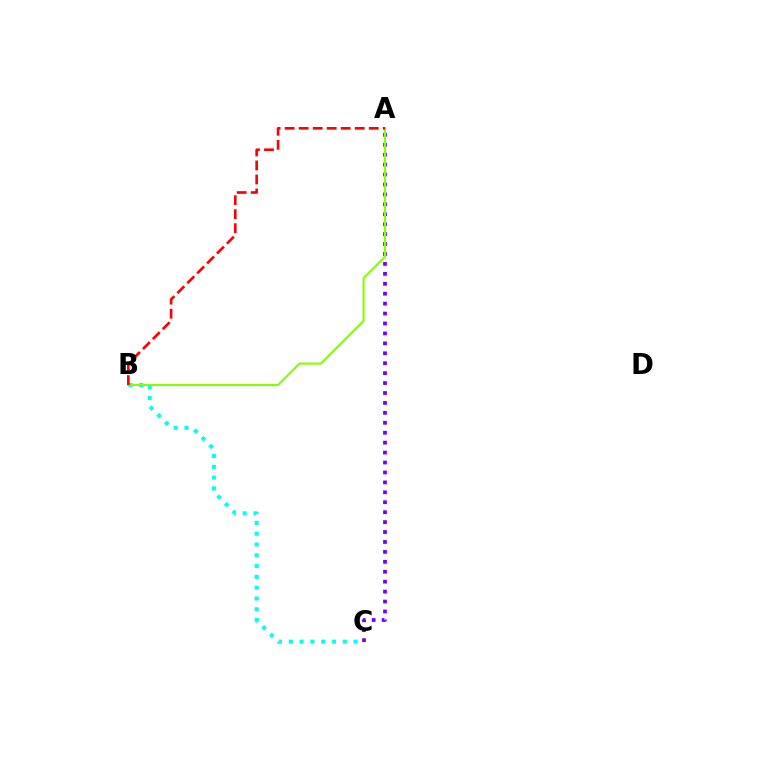{('A', 'C'): [{'color': '#7200ff', 'line_style': 'dotted', 'thickness': 2.7}], ('B', 'C'): [{'color': '#00fff6', 'line_style': 'dotted', 'thickness': 2.93}], ('A', 'B'): [{'color': '#84ff00', 'line_style': 'solid', 'thickness': 1.52}, {'color': '#ff0000', 'line_style': 'dashed', 'thickness': 1.9}]}